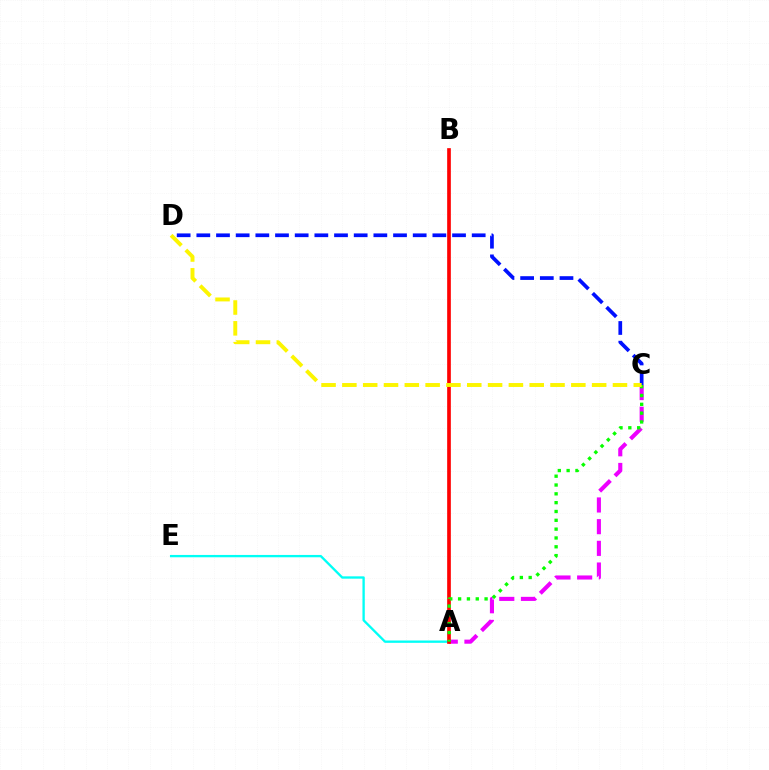{('A', 'E'): [{'color': '#00fff6', 'line_style': 'solid', 'thickness': 1.68}], ('A', 'C'): [{'color': '#ee00ff', 'line_style': 'dashed', 'thickness': 2.95}, {'color': '#08ff00', 'line_style': 'dotted', 'thickness': 2.4}], ('A', 'B'): [{'color': '#ff0000', 'line_style': 'solid', 'thickness': 2.64}], ('C', 'D'): [{'color': '#0010ff', 'line_style': 'dashed', 'thickness': 2.67}, {'color': '#fcf500', 'line_style': 'dashed', 'thickness': 2.83}]}